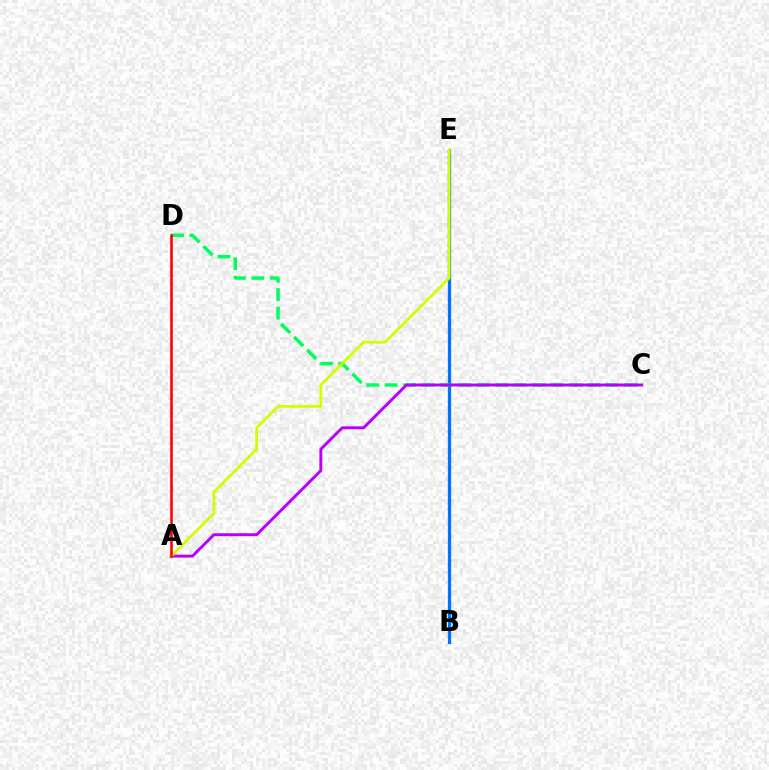{('B', 'E'): [{'color': '#0074ff', 'line_style': 'solid', 'thickness': 2.36}], ('C', 'D'): [{'color': '#00ff5c', 'line_style': 'dashed', 'thickness': 2.5}], ('A', 'C'): [{'color': '#b900ff', 'line_style': 'solid', 'thickness': 2.1}], ('A', 'E'): [{'color': '#d1ff00', 'line_style': 'solid', 'thickness': 1.99}], ('A', 'D'): [{'color': '#ff0000', 'line_style': 'solid', 'thickness': 1.85}]}